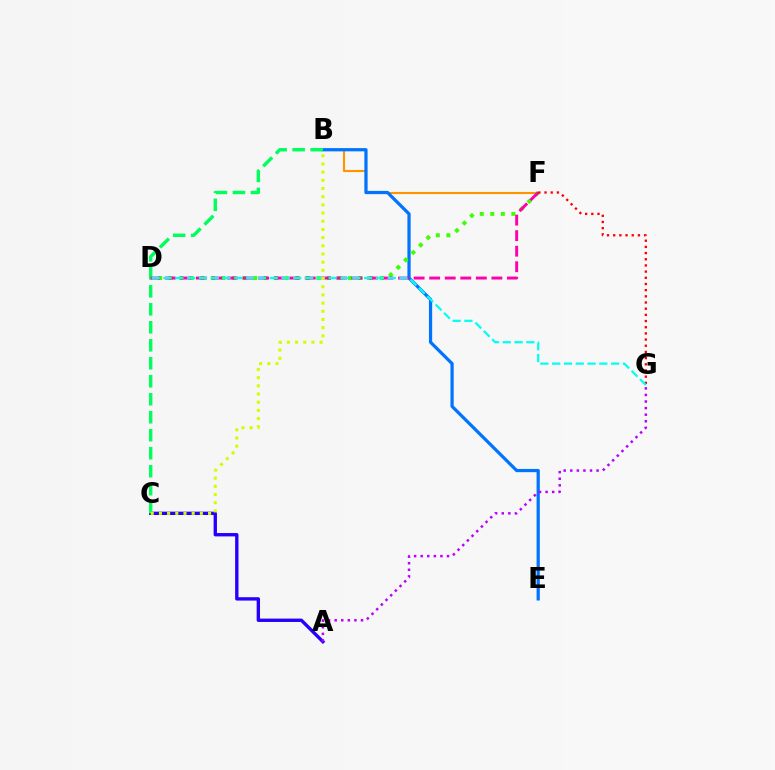{('B', 'F'): [{'color': '#ff9400', 'line_style': 'solid', 'thickness': 1.53}], ('A', 'C'): [{'color': '#2500ff', 'line_style': 'solid', 'thickness': 2.41}], ('B', 'E'): [{'color': '#0074ff', 'line_style': 'solid', 'thickness': 2.33}], ('D', 'F'): [{'color': '#3dff00', 'line_style': 'dotted', 'thickness': 2.87}, {'color': '#ff00ac', 'line_style': 'dashed', 'thickness': 2.11}], ('B', 'C'): [{'color': '#00ff5c', 'line_style': 'dashed', 'thickness': 2.44}, {'color': '#d1ff00', 'line_style': 'dotted', 'thickness': 2.22}], ('F', 'G'): [{'color': '#ff0000', 'line_style': 'dotted', 'thickness': 1.68}], ('D', 'G'): [{'color': '#00fff6', 'line_style': 'dashed', 'thickness': 1.6}], ('A', 'G'): [{'color': '#b900ff', 'line_style': 'dotted', 'thickness': 1.79}]}